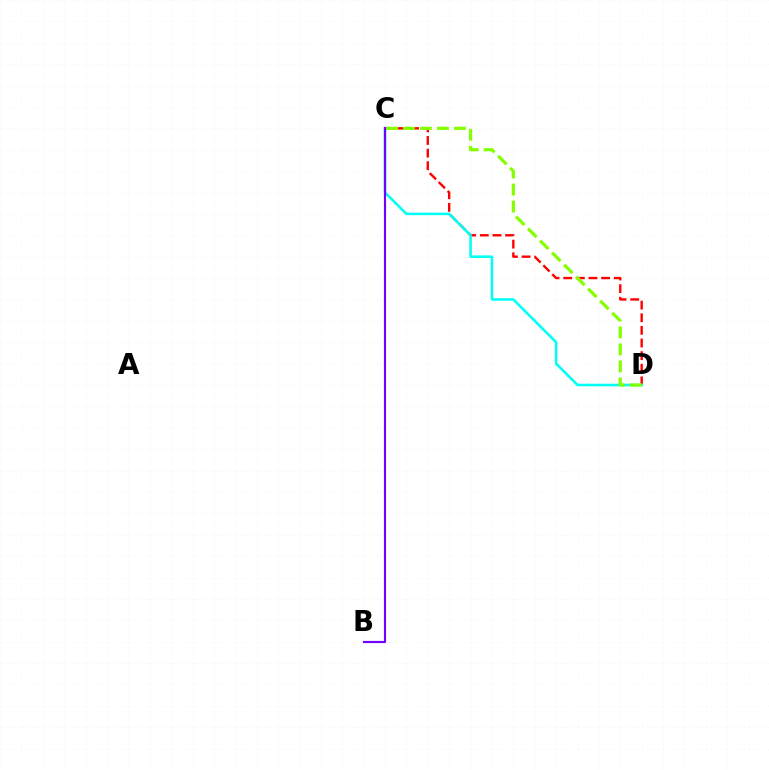{('C', 'D'): [{'color': '#ff0000', 'line_style': 'dashed', 'thickness': 1.72}, {'color': '#00fff6', 'line_style': 'solid', 'thickness': 1.83}, {'color': '#84ff00', 'line_style': 'dashed', 'thickness': 2.31}], ('B', 'C'): [{'color': '#7200ff', 'line_style': 'solid', 'thickness': 1.56}]}